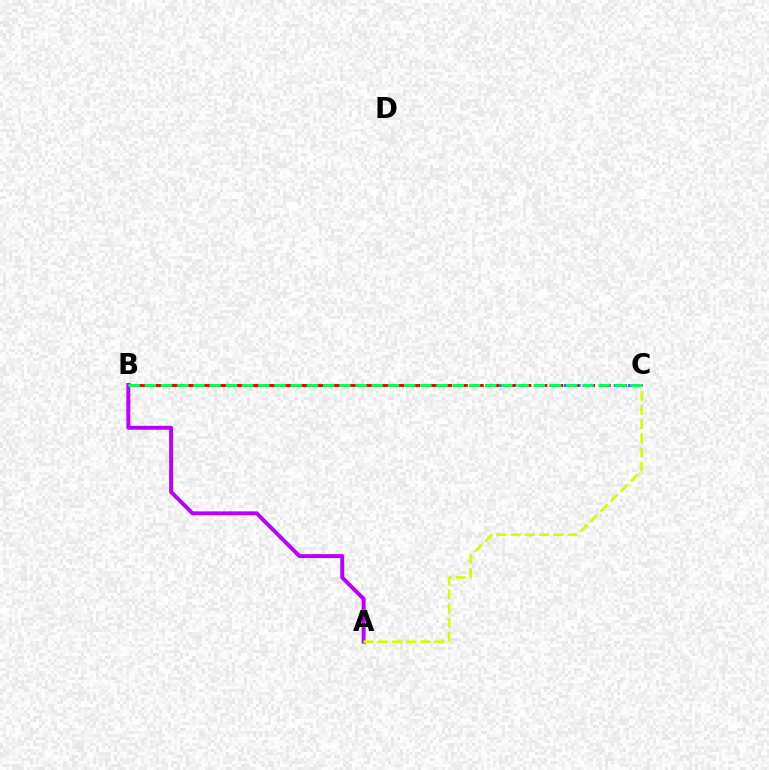{('A', 'B'): [{'color': '#b900ff', 'line_style': 'solid', 'thickness': 2.83}], ('B', 'C'): [{'color': '#0074ff', 'line_style': 'dotted', 'thickness': 1.94}, {'color': '#ff0000', 'line_style': 'dashed', 'thickness': 2.16}, {'color': '#00ff5c', 'line_style': 'dashed', 'thickness': 2.2}], ('A', 'C'): [{'color': '#d1ff00', 'line_style': 'dashed', 'thickness': 1.93}]}